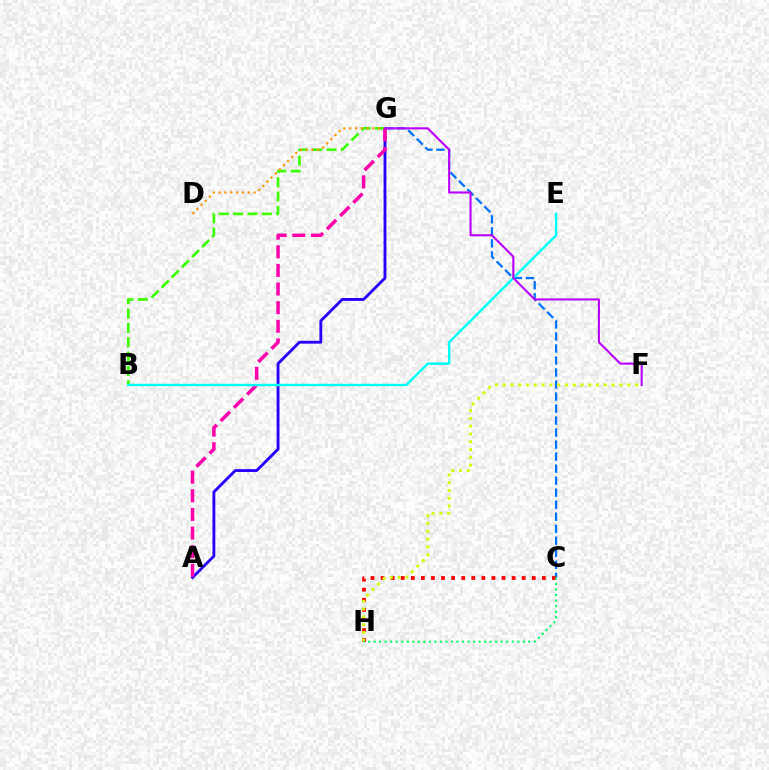{('A', 'G'): [{'color': '#2500ff', 'line_style': 'solid', 'thickness': 2.06}, {'color': '#ff00ac', 'line_style': 'dashed', 'thickness': 2.53}], ('C', 'G'): [{'color': '#0074ff', 'line_style': 'dashed', 'thickness': 1.63}], ('B', 'G'): [{'color': '#3dff00', 'line_style': 'dashed', 'thickness': 1.95}], ('C', 'H'): [{'color': '#ff0000', 'line_style': 'dotted', 'thickness': 2.74}, {'color': '#00ff5c', 'line_style': 'dotted', 'thickness': 1.5}], ('F', 'H'): [{'color': '#d1ff00', 'line_style': 'dotted', 'thickness': 2.12}], ('B', 'E'): [{'color': '#00fff6', 'line_style': 'solid', 'thickness': 1.72}], ('D', 'G'): [{'color': '#ff9400', 'line_style': 'dotted', 'thickness': 1.58}], ('F', 'G'): [{'color': '#b900ff', 'line_style': 'solid', 'thickness': 1.51}]}